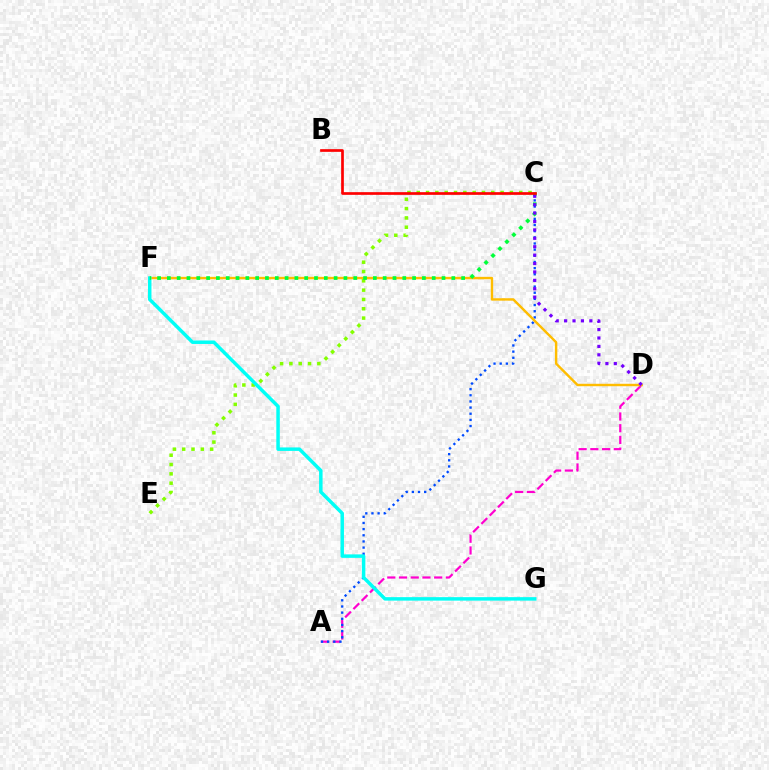{('A', 'D'): [{'color': '#ff00cf', 'line_style': 'dashed', 'thickness': 1.59}], ('A', 'C'): [{'color': '#004bff', 'line_style': 'dotted', 'thickness': 1.67}], ('D', 'F'): [{'color': '#ffbd00', 'line_style': 'solid', 'thickness': 1.75}], ('C', 'E'): [{'color': '#84ff00', 'line_style': 'dotted', 'thickness': 2.53}], ('F', 'G'): [{'color': '#00fff6', 'line_style': 'solid', 'thickness': 2.5}], ('C', 'F'): [{'color': '#00ff39', 'line_style': 'dotted', 'thickness': 2.67}], ('C', 'D'): [{'color': '#7200ff', 'line_style': 'dotted', 'thickness': 2.28}], ('B', 'C'): [{'color': '#ff0000', 'line_style': 'solid', 'thickness': 1.93}]}